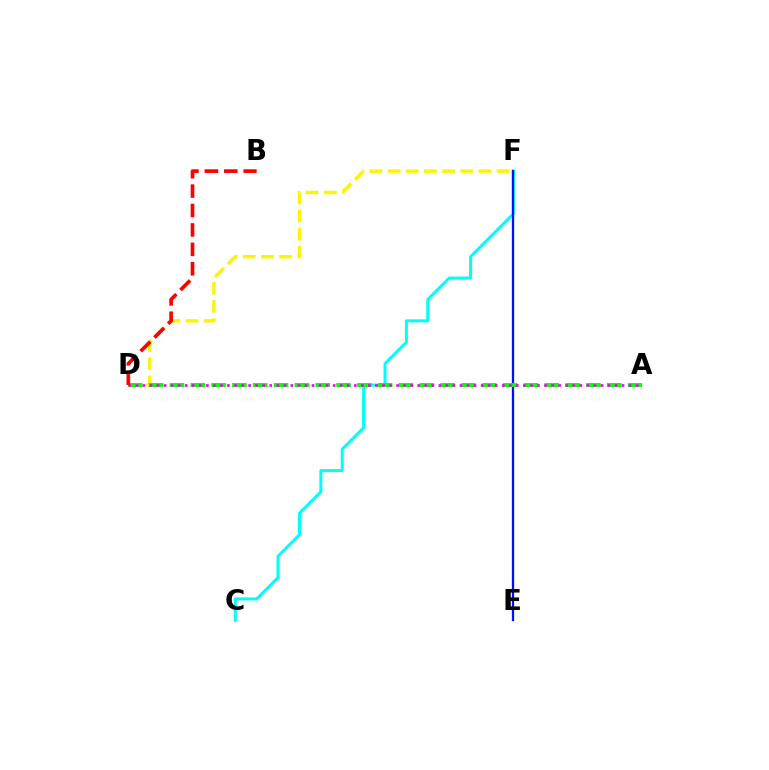{('C', 'F'): [{'color': '#00fff6', 'line_style': 'solid', 'thickness': 2.17}], ('E', 'F'): [{'color': '#0010ff', 'line_style': 'solid', 'thickness': 1.64}], ('D', 'F'): [{'color': '#fcf500', 'line_style': 'dashed', 'thickness': 2.47}], ('A', 'D'): [{'color': '#08ff00', 'line_style': 'dashed', 'thickness': 2.83}, {'color': '#ee00ff', 'line_style': 'dotted', 'thickness': 1.91}], ('B', 'D'): [{'color': '#ff0000', 'line_style': 'dashed', 'thickness': 2.64}]}